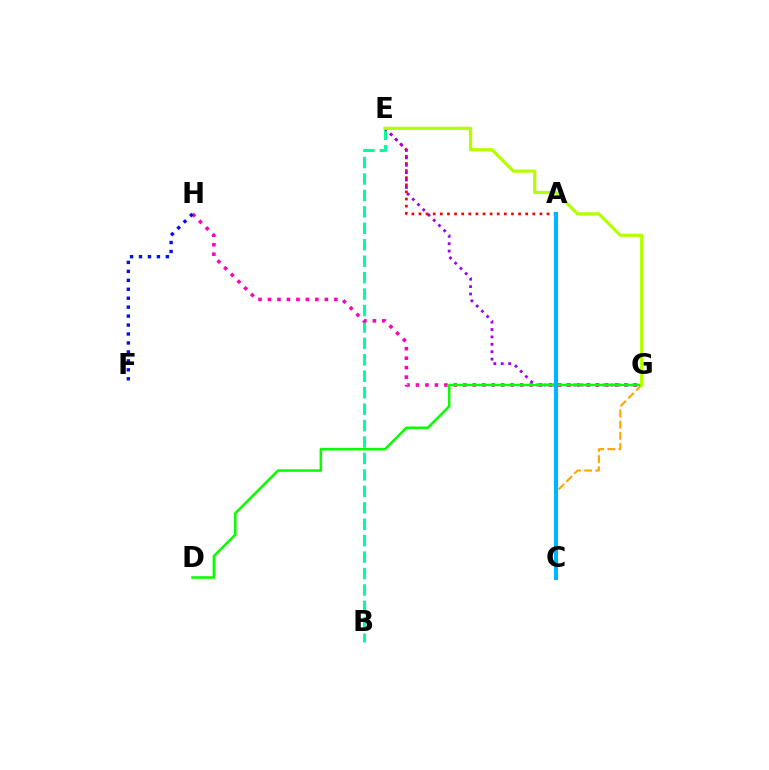{('B', 'E'): [{'color': '#00ff9d', 'line_style': 'dashed', 'thickness': 2.23}], ('A', 'E'): [{'color': '#ff0000', 'line_style': 'dotted', 'thickness': 1.93}], ('E', 'G'): [{'color': '#9b00ff', 'line_style': 'dotted', 'thickness': 2.01}, {'color': '#b3ff00', 'line_style': 'solid', 'thickness': 2.3}], ('C', 'G'): [{'color': '#ffa500', 'line_style': 'dashed', 'thickness': 1.52}], ('G', 'H'): [{'color': '#ff00bd', 'line_style': 'dotted', 'thickness': 2.57}], ('D', 'G'): [{'color': '#08ff00', 'line_style': 'solid', 'thickness': 1.83}], ('F', 'H'): [{'color': '#0010ff', 'line_style': 'dotted', 'thickness': 2.43}], ('A', 'C'): [{'color': '#00b5ff', 'line_style': 'solid', 'thickness': 2.95}]}